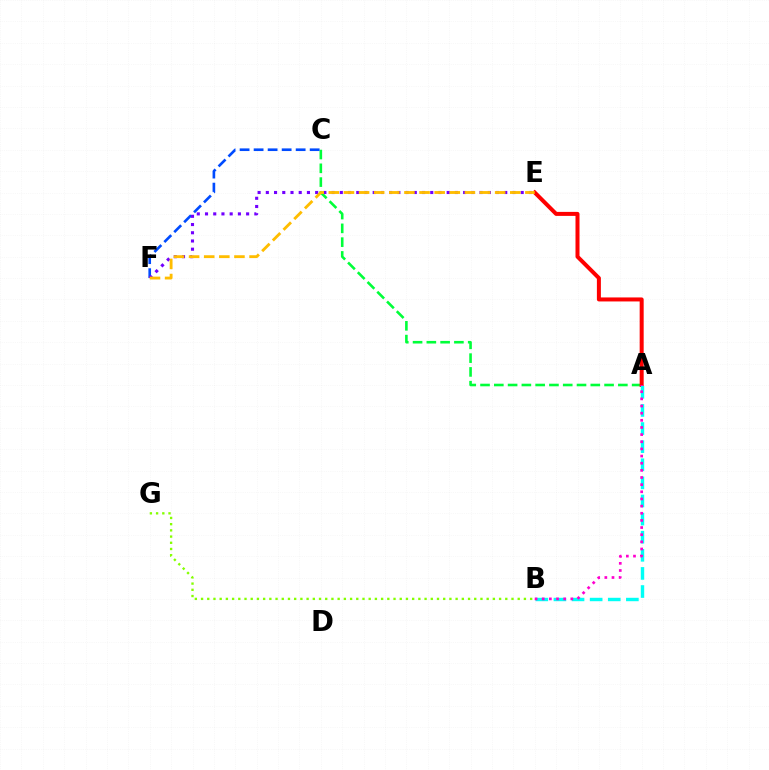{('A', 'C'): [{'color': '#00ff39', 'line_style': 'dashed', 'thickness': 1.87}], ('A', 'E'): [{'color': '#ff0000', 'line_style': 'solid', 'thickness': 2.88}], ('C', 'F'): [{'color': '#004bff', 'line_style': 'dashed', 'thickness': 1.9}], ('E', 'F'): [{'color': '#7200ff', 'line_style': 'dotted', 'thickness': 2.23}, {'color': '#ffbd00', 'line_style': 'dashed', 'thickness': 2.05}], ('A', 'B'): [{'color': '#00fff6', 'line_style': 'dashed', 'thickness': 2.46}, {'color': '#ff00cf', 'line_style': 'dotted', 'thickness': 1.94}], ('B', 'G'): [{'color': '#84ff00', 'line_style': 'dotted', 'thickness': 1.69}]}